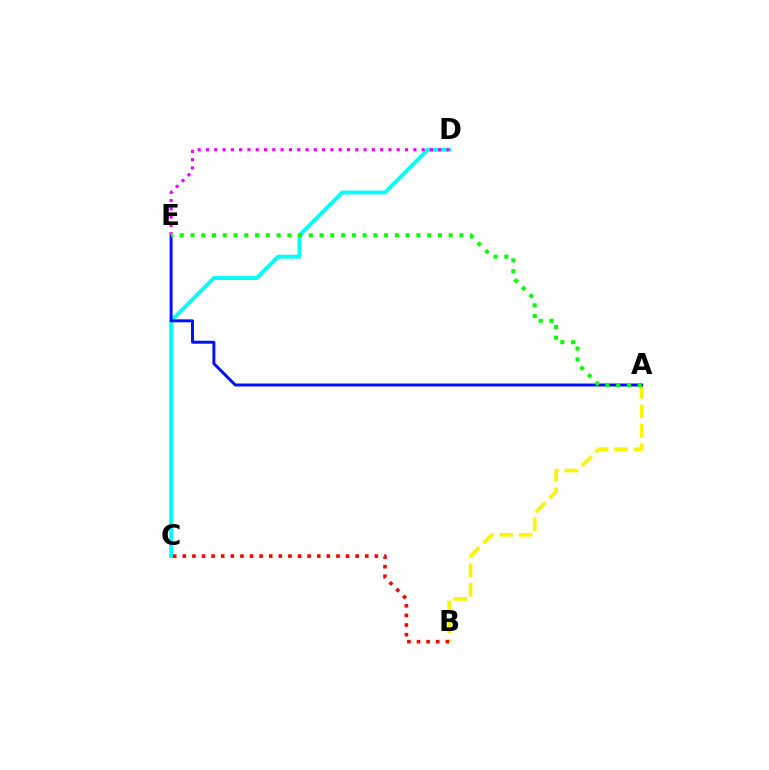{('C', 'D'): [{'color': '#00fff6', 'line_style': 'solid', 'thickness': 2.79}], ('A', 'B'): [{'color': '#fcf500', 'line_style': 'dashed', 'thickness': 2.65}], ('A', 'E'): [{'color': '#0010ff', 'line_style': 'solid', 'thickness': 2.13}, {'color': '#08ff00', 'line_style': 'dotted', 'thickness': 2.92}], ('D', 'E'): [{'color': '#ee00ff', 'line_style': 'dotted', 'thickness': 2.25}], ('B', 'C'): [{'color': '#ff0000', 'line_style': 'dotted', 'thickness': 2.61}]}